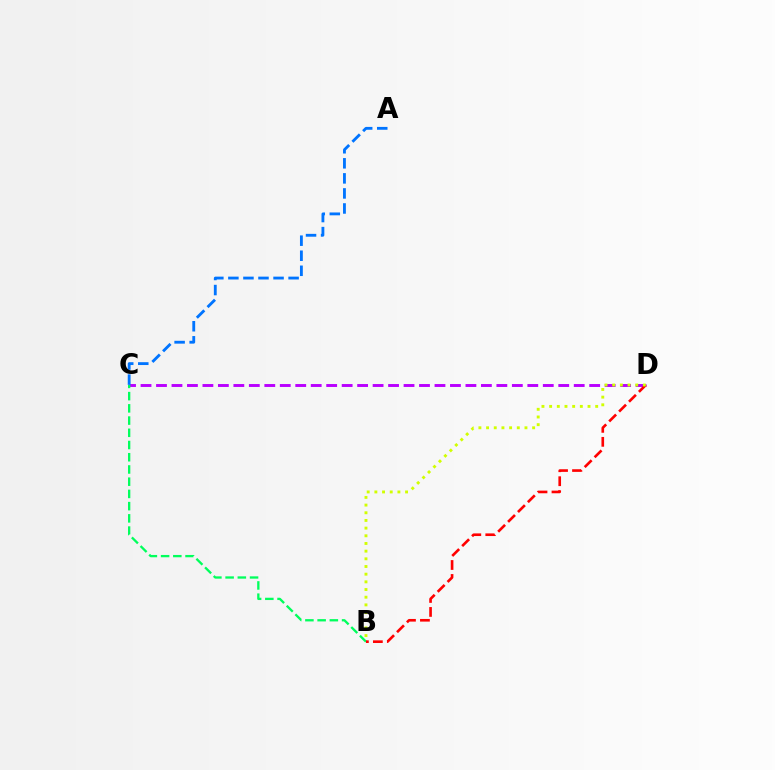{('C', 'D'): [{'color': '#b900ff', 'line_style': 'dashed', 'thickness': 2.1}], ('B', 'C'): [{'color': '#00ff5c', 'line_style': 'dashed', 'thickness': 1.66}], ('A', 'C'): [{'color': '#0074ff', 'line_style': 'dashed', 'thickness': 2.04}], ('B', 'D'): [{'color': '#ff0000', 'line_style': 'dashed', 'thickness': 1.9}, {'color': '#d1ff00', 'line_style': 'dotted', 'thickness': 2.09}]}